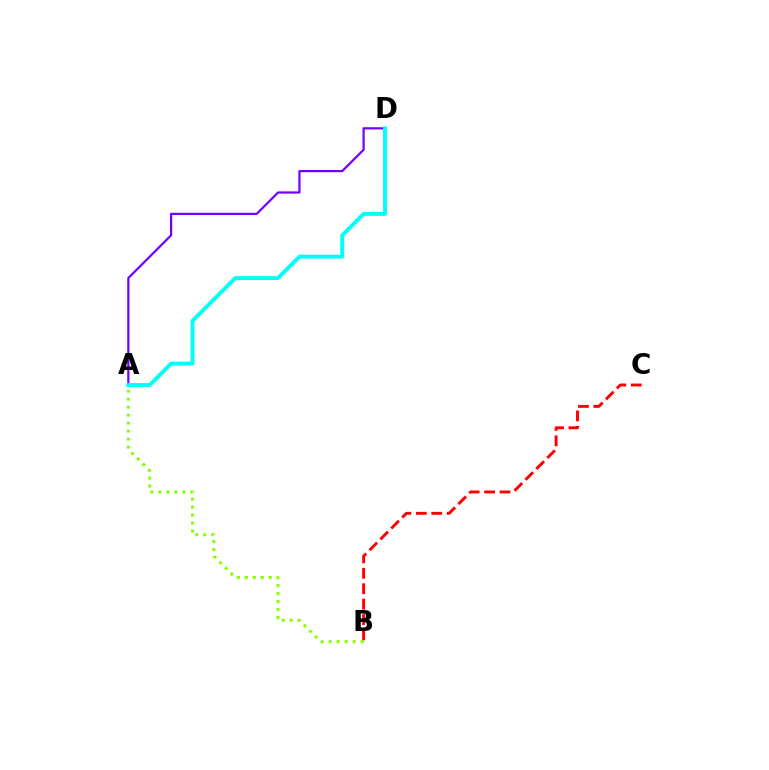{('B', 'C'): [{'color': '#ff0000', 'line_style': 'dashed', 'thickness': 2.1}], ('A', 'B'): [{'color': '#84ff00', 'line_style': 'dotted', 'thickness': 2.17}], ('A', 'D'): [{'color': '#7200ff', 'line_style': 'solid', 'thickness': 1.59}, {'color': '#00fff6', 'line_style': 'solid', 'thickness': 2.82}]}